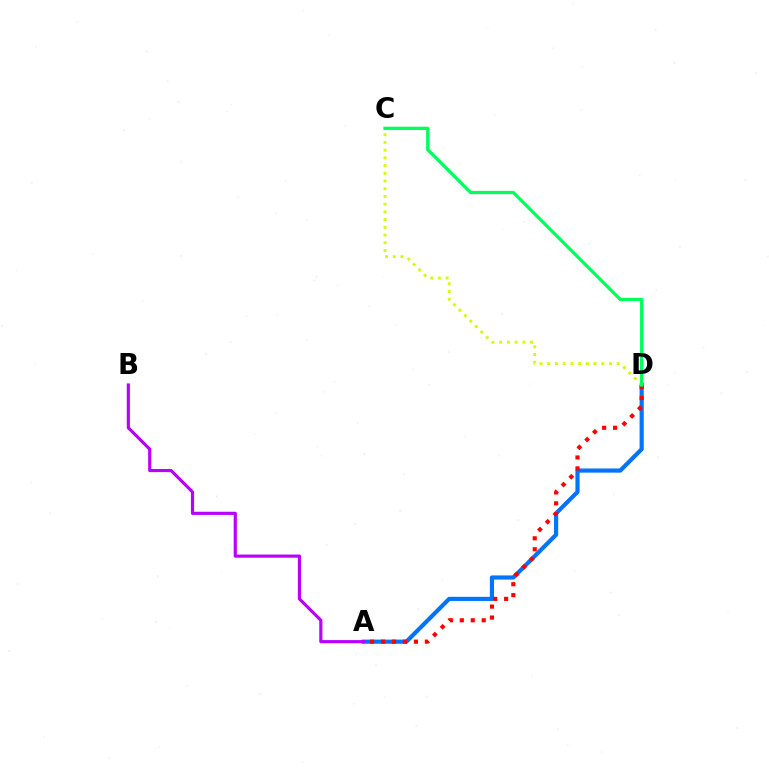{('A', 'D'): [{'color': '#0074ff', 'line_style': 'solid', 'thickness': 2.99}, {'color': '#ff0000', 'line_style': 'dotted', 'thickness': 2.98}], ('A', 'B'): [{'color': '#b900ff', 'line_style': 'solid', 'thickness': 2.27}], ('C', 'D'): [{'color': '#d1ff00', 'line_style': 'dotted', 'thickness': 2.1}, {'color': '#00ff5c', 'line_style': 'solid', 'thickness': 2.35}]}